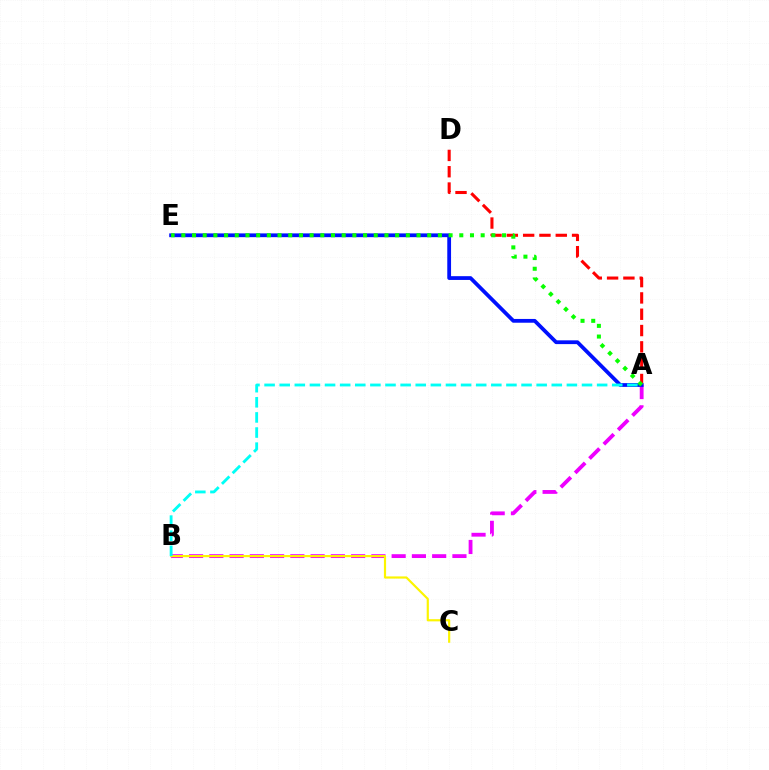{('A', 'D'): [{'color': '#ff0000', 'line_style': 'dashed', 'thickness': 2.22}], ('A', 'B'): [{'color': '#ee00ff', 'line_style': 'dashed', 'thickness': 2.75}, {'color': '#00fff6', 'line_style': 'dashed', 'thickness': 2.05}], ('B', 'C'): [{'color': '#fcf500', 'line_style': 'solid', 'thickness': 1.57}], ('A', 'E'): [{'color': '#0010ff', 'line_style': 'solid', 'thickness': 2.72}, {'color': '#08ff00', 'line_style': 'dotted', 'thickness': 2.9}]}